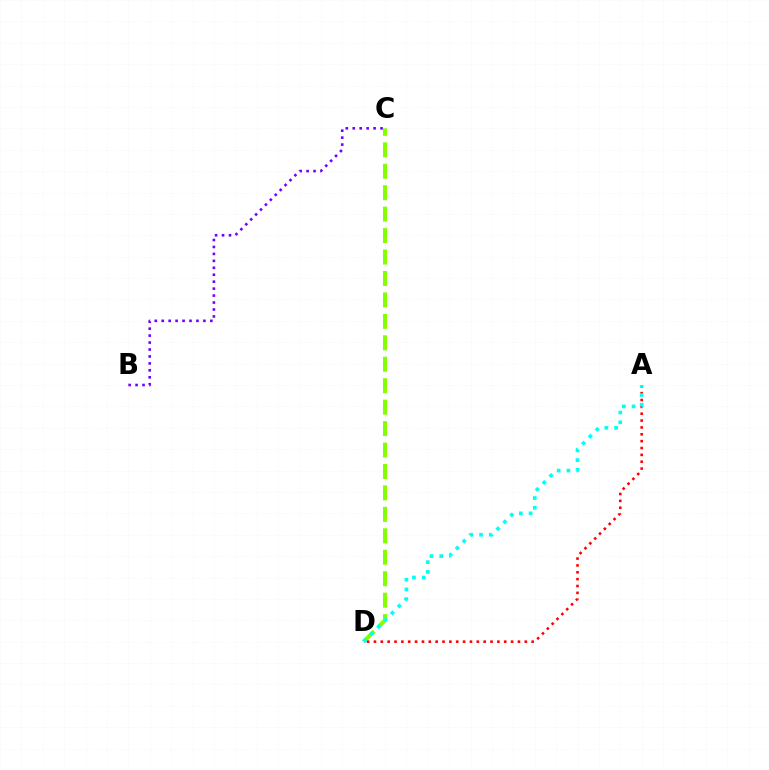{('B', 'C'): [{'color': '#7200ff', 'line_style': 'dotted', 'thickness': 1.89}], ('C', 'D'): [{'color': '#84ff00', 'line_style': 'dashed', 'thickness': 2.91}], ('A', 'D'): [{'color': '#ff0000', 'line_style': 'dotted', 'thickness': 1.86}, {'color': '#00fff6', 'line_style': 'dotted', 'thickness': 2.64}]}